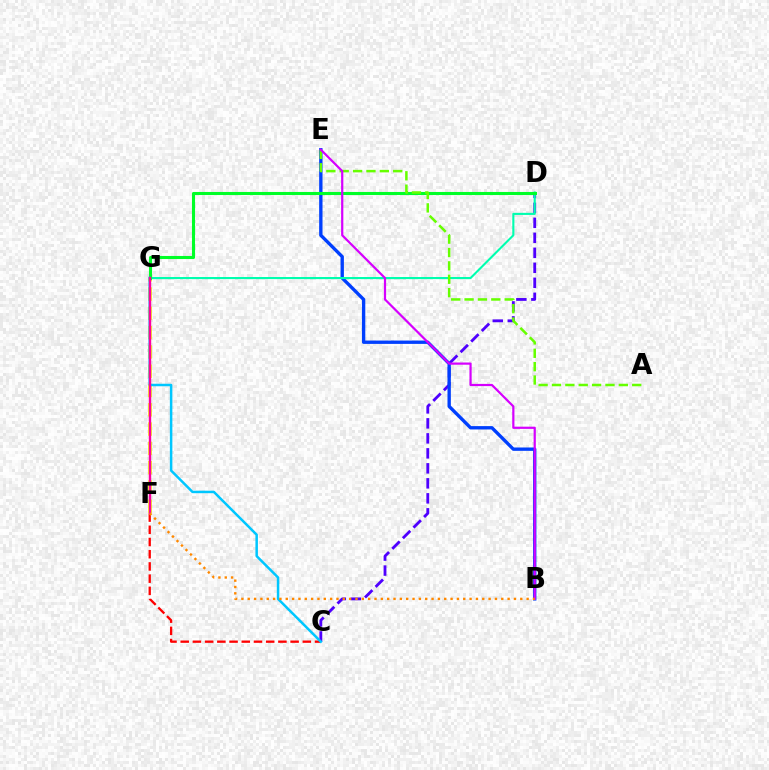{('C', 'D'): [{'color': '#4f00ff', 'line_style': 'dashed', 'thickness': 2.04}], ('B', 'E'): [{'color': '#003fff', 'line_style': 'solid', 'thickness': 2.41}, {'color': '#d600ff', 'line_style': 'solid', 'thickness': 1.59}], ('D', 'G'): [{'color': '#00ffaf', 'line_style': 'solid', 'thickness': 1.52}, {'color': '#00ff27', 'line_style': 'solid', 'thickness': 2.21}], ('F', 'G'): [{'color': '#eeff00', 'line_style': 'dashed', 'thickness': 2.62}, {'color': '#ff00a0', 'line_style': 'solid', 'thickness': 1.73}], ('C', 'F'): [{'color': '#ff0000', 'line_style': 'dashed', 'thickness': 1.66}], ('A', 'E'): [{'color': '#66ff00', 'line_style': 'dashed', 'thickness': 1.82}], ('C', 'G'): [{'color': '#00c7ff', 'line_style': 'solid', 'thickness': 1.8}], ('B', 'F'): [{'color': '#ff8800', 'line_style': 'dotted', 'thickness': 1.72}]}